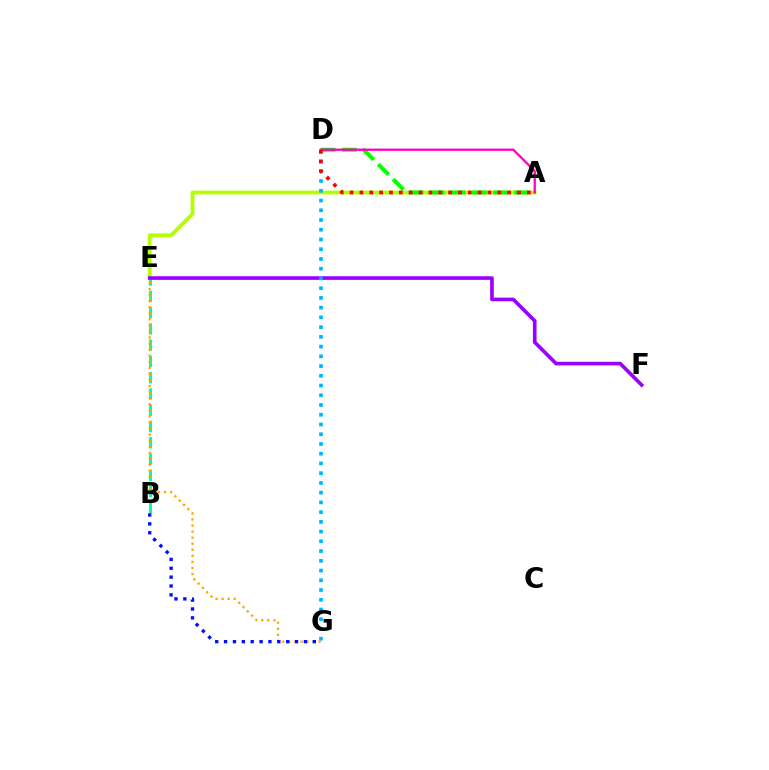{('B', 'E'): [{'color': '#00ff9d', 'line_style': 'dashed', 'thickness': 2.21}], ('A', 'E'): [{'color': '#b3ff00', 'line_style': 'solid', 'thickness': 2.71}], ('E', 'F'): [{'color': '#9b00ff', 'line_style': 'solid', 'thickness': 2.62}], ('E', 'G'): [{'color': '#ffa500', 'line_style': 'dotted', 'thickness': 1.65}], ('D', 'G'): [{'color': '#00b5ff', 'line_style': 'dotted', 'thickness': 2.65}], ('B', 'G'): [{'color': '#0010ff', 'line_style': 'dotted', 'thickness': 2.41}], ('A', 'D'): [{'color': '#08ff00', 'line_style': 'dashed', 'thickness': 2.87}, {'color': '#ff00bd', 'line_style': 'solid', 'thickness': 1.65}, {'color': '#ff0000', 'line_style': 'dotted', 'thickness': 2.68}]}